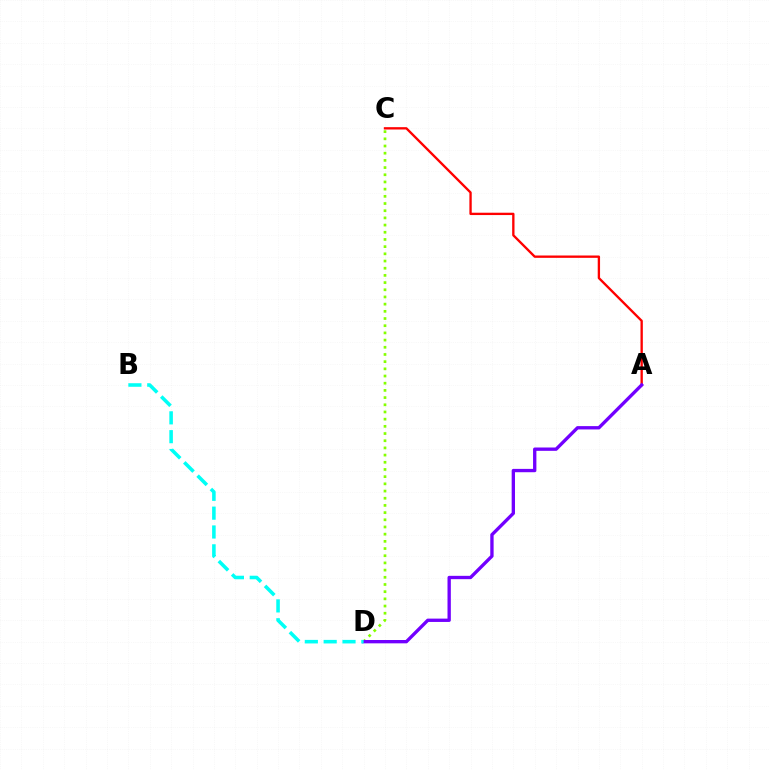{('A', 'C'): [{'color': '#ff0000', 'line_style': 'solid', 'thickness': 1.68}], ('C', 'D'): [{'color': '#84ff00', 'line_style': 'dotted', 'thickness': 1.95}], ('A', 'D'): [{'color': '#7200ff', 'line_style': 'solid', 'thickness': 2.4}], ('B', 'D'): [{'color': '#00fff6', 'line_style': 'dashed', 'thickness': 2.56}]}